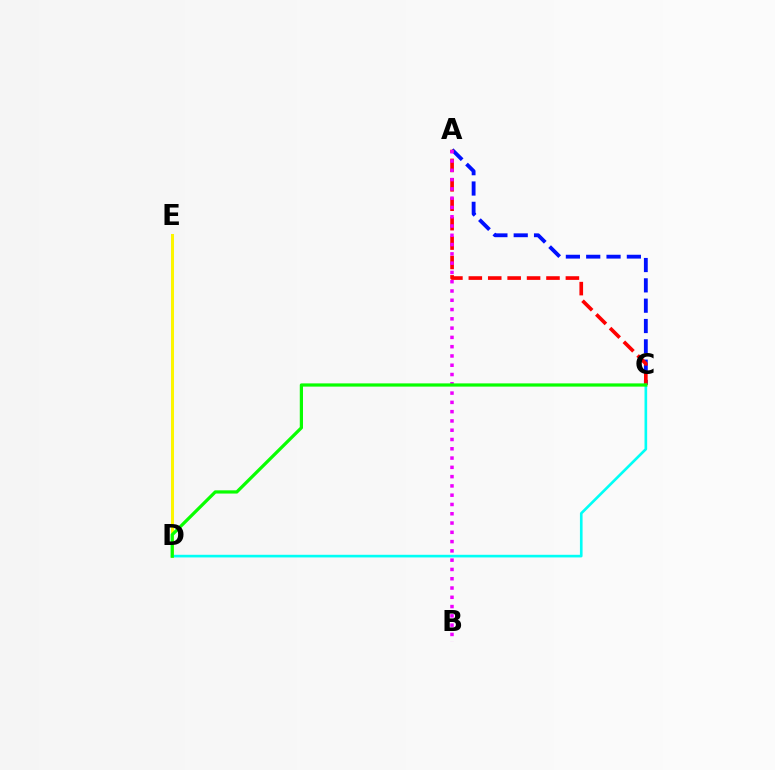{('A', 'C'): [{'color': '#0010ff', 'line_style': 'dashed', 'thickness': 2.76}, {'color': '#ff0000', 'line_style': 'dashed', 'thickness': 2.64}], ('D', 'E'): [{'color': '#fcf500', 'line_style': 'solid', 'thickness': 2.17}], ('A', 'B'): [{'color': '#ee00ff', 'line_style': 'dotted', 'thickness': 2.52}], ('C', 'D'): [{'color': '#00fff6', 'line_style': 'solid', 'thickness': 1.9}, {'color': '#08ff00', 'line_style': 'solid', 'thickness': 2.32}]}